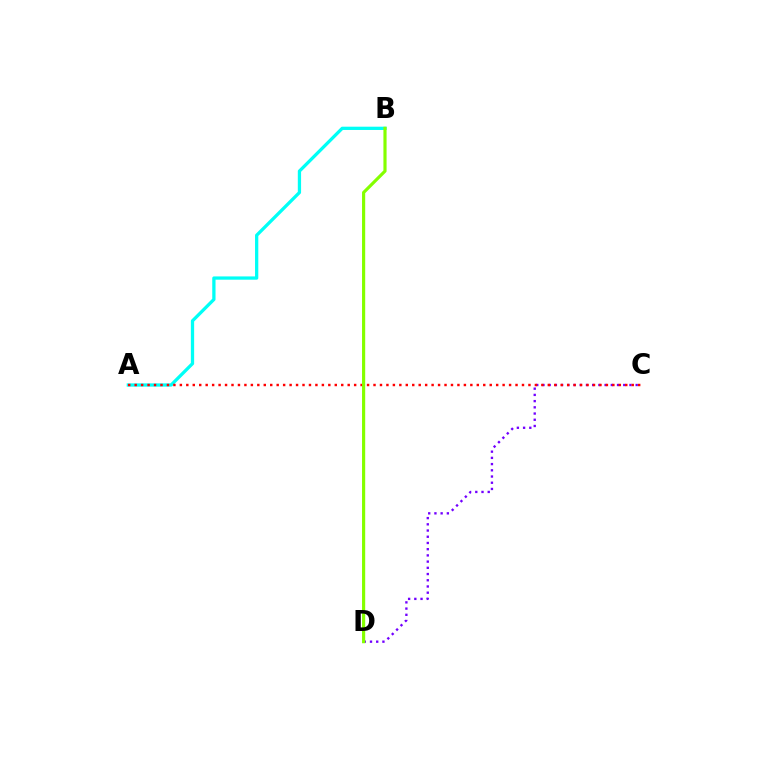{('A', 'B'): [{'color': '#00fff6', 'line_style': 'solid', 'thickness': 2.36}], ('C', 'D'): [{'color': '#7200ff', 'line_style': 'dotted', 'thickness': 1.69}], ('A', 'C'): [{'color': '#ff0000', 'line_style': 'dotted', 'thickness': 1.75}], ('B', 'D'): [{'color': '#84ff00', 'line_style': 'solid', 'thickness': 2.28}]}